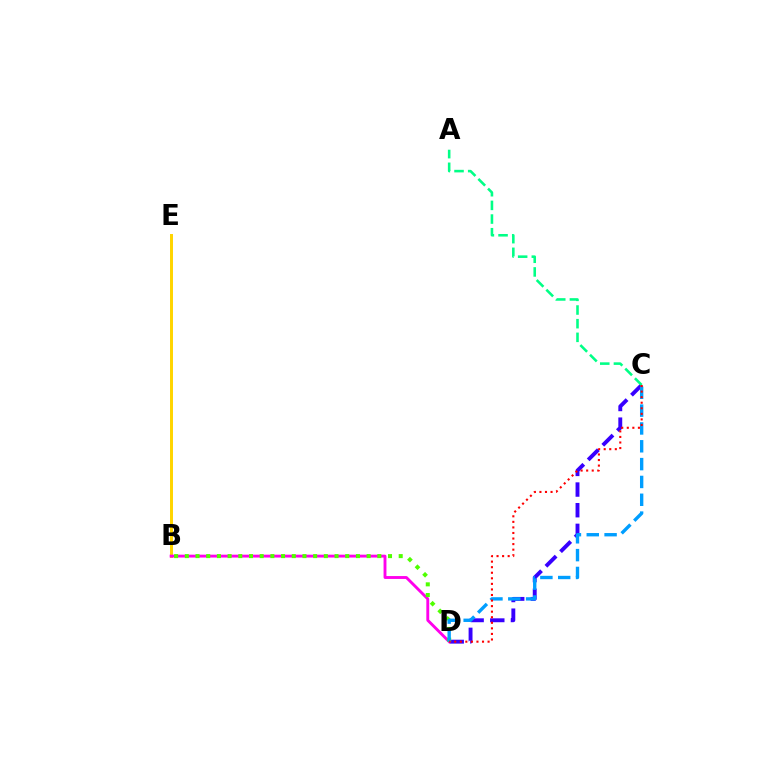{('B', 'E'): [{'color': '#ffd500', 'line_style': 'solid', 'thickness': 2.14}], ('C', 'D'): [{'color': '#3700ff', 'line_style': 'dashed', 'thickness': 2.81}, {'color': '#009eff', 'line_style': 'dashed', 'thickness': 2.42}, {'color': '#ff0000', 'line_style': 'dotted', 'thickness': 1.51}], ('A', 'C'): [{'color': '#00ff86', 'line_style': 'dashed', 'thickness': 1.86}], ('B', 'D'): [{'color': '#ff00ed', 'line_style': 'solid', 'thickness': 2.08}, {'color': '#4fff00', 'line_style': 'dotted', 'thickness': 2.91}]}